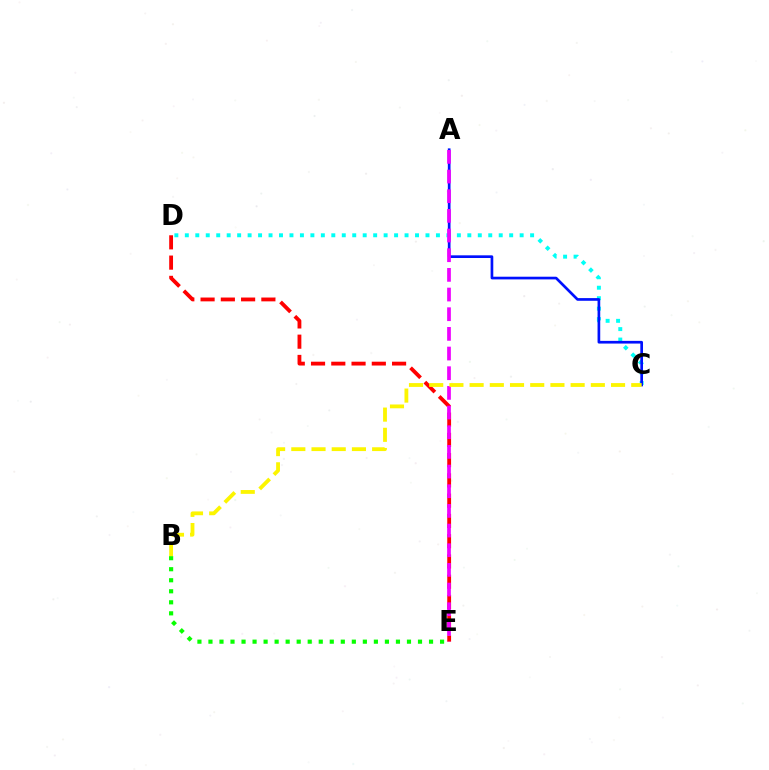{('C', 'D'): [{'color': '#00fff6', 'line_style': 'dotted', 'thickness': 2.84}], ('D', 'E'): [{'color': '#ff0000', 'line_style': 'dashed', 'thickness': 2.75}], ('B', 'E'): [{'color': '#08ff00', 'line_style': 'dotted', 'thickness': 3.0}], ('A', 'C'): [{'color': '#0010ff', 'line_style': 'solid', 'thickness': 1.93}], ('A', 'E'): [{'color': '#ee00ff', 'line_style': 'dashed', 'thickness': 2.67}], ('B', 'C'): [{'color': '#fcf500', 'line_style': 'dashed', 'thickness': 2.74}]}